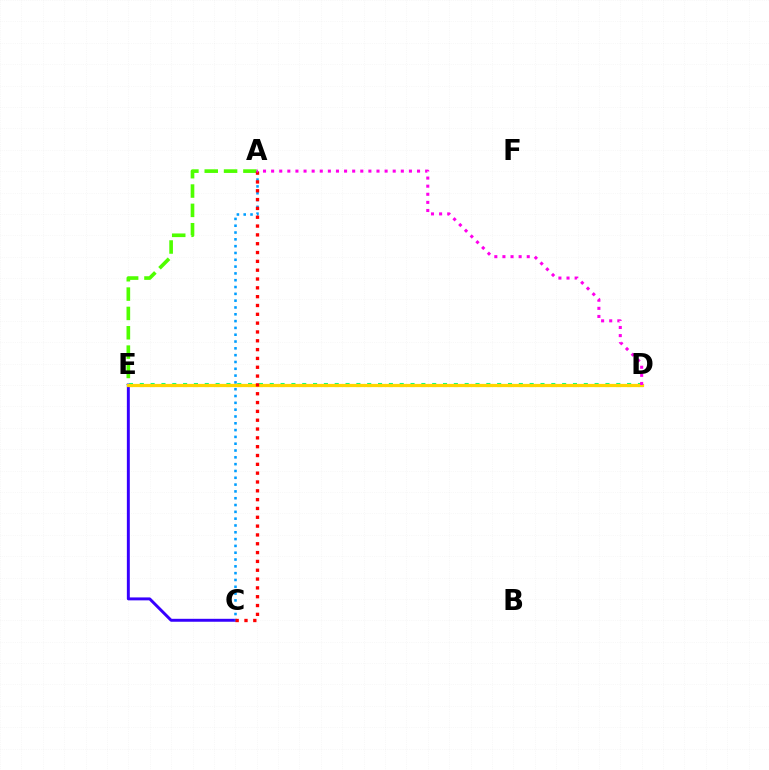{('A', 'E'): [{'color': '#4fff00', 'line_style': 'dashed', 'thickness': 2.63}], ('C', 'E'): [{'color': '#3700ff', 'line_style': 'solid', 'thickness': 2.12}], ('D', 'E'): [{'color': '#00ff86', 'line_style': 'dotted', 'thickness': 2.94}, {'color': '#ffd500', 'line_style': 'solid', 'thickness': 2.33}], ('A', 'C'): [{'color': '#009eff', 'line_style': 'dotted', 'thickness': 1.85}, {'color': '#ff0000', 'line_style': 'dotted', 'thickness': 2.4}], ('A', 'D'): [{'color': '#ff00ed', 'line_style': 'dotted', 'thickness': 2.2}]}